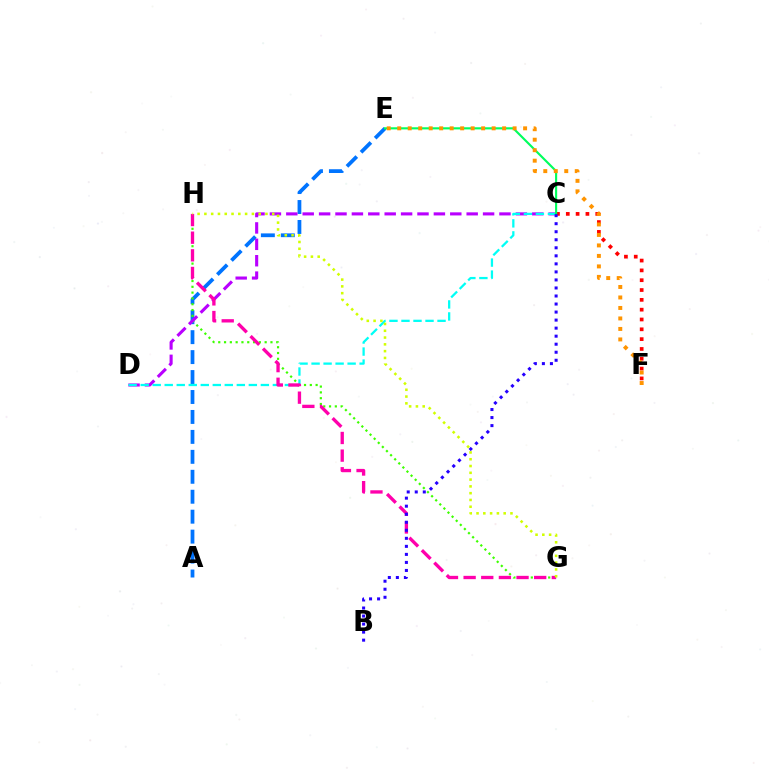{('C', 'F'): [{'color': '#ff0000', 'line_style': 'dotted', 'thickness': 2.67}], ('A', 'E'): [{'color': '#0074ff', 'line_style': 'dashed', 'thickness': 2.71}], ('G', 'H'): [{'color': '#3dff00', 'line_style': 'dotted', 'thickness': 1.58}, {'color': '#ff00ac', 'line_style': 'dashed', 'thickness': 2.4}, {'color': '#d1ff00', 'line_style': 'dotted', 'thickness': 1.84}], ('C', 'D'): [{'color': '#b900ff', 'line_style': 'dashed', 'thickness': 2.23}, {'color': '#00fff6', 'line_style': 'dashed', 'thickness': 1.63}], ('C', 'E'): [{'color': '#00ff5c', 'line_style': 'solid', 'thickness': 1.53}], ('E', 'F'): [{'color': '#ff9400', 'line_style': 'dotted', 'thickness': 2.85}], ('B', 'C'): [{'color': '#2500ff', 'line_style': 'dotted', 'thickness': 2.18}]}